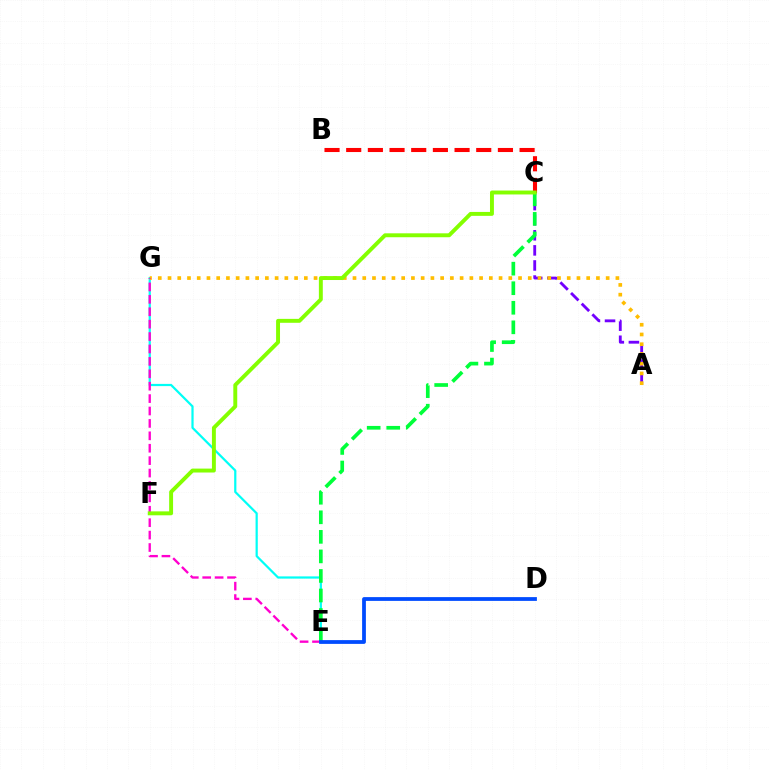{('E', 'G'): [{'color': '#00fff6', 'line_style': 'solid', 'thickness': 1.6}, {'color': '#ff00cf', 'line_style': 'dashed', 'thickness': 1.69}], ('B', 'C'): [{'color': '#ff0000', 'line_style': 'dashed', 'thickness': 2.94}], ('A', 'C'): [{'color': '#7200ff', 'line_style': 'dashed', 'thickness': 2.05}], ('A', 'G'): [{'color': '#ffbd00', 'line_style': 'dotted', 'thickness': 2.65}], ('C', 'E'): [{'color': '#00ff39', 'line_style': 'dashed', 'thickness': 2.66}], ('D', 'E'): [{'color': '#004bff', 'line_style': 'solid', 'thickness': 2.72}], ('C', 'F'): [{'color': '#84ff00', 'line_style': 'solid', 'thickness': 2.82}]}